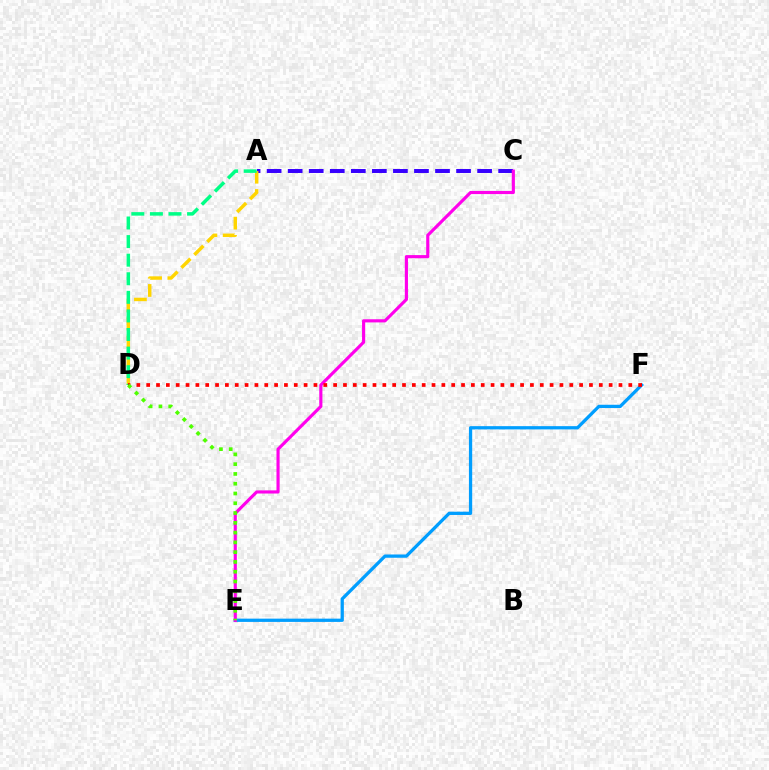{('E', 'F'): [{'color': '#009eff', 'line_style': 'solid', 'thickness': 2.35}], ('A', 'C'): [{'color': '#3700ff', 'line_style': 'dashed', 'thickness': 2.86}], ('C', 'E'): [{'color': '#ff00ed', 'line_style': 'solid', 'thickness': 2.27}], ('A', 'D'): [{'color': '#ffd500', 'line_style': 'dashed', 'thickness': 2.48}, {'color': '#00ff86', 'line_style': 'dashed', 'thickness': 2.52}], ('D', 'F'): [{'color': '#ff0000', 'line_style': 'dotted', 'thickness': 2.67}], ('D', 'E'): [{'color': '#4fff00', 'line_style': 'dotted', 'thickness': 2.66}]}